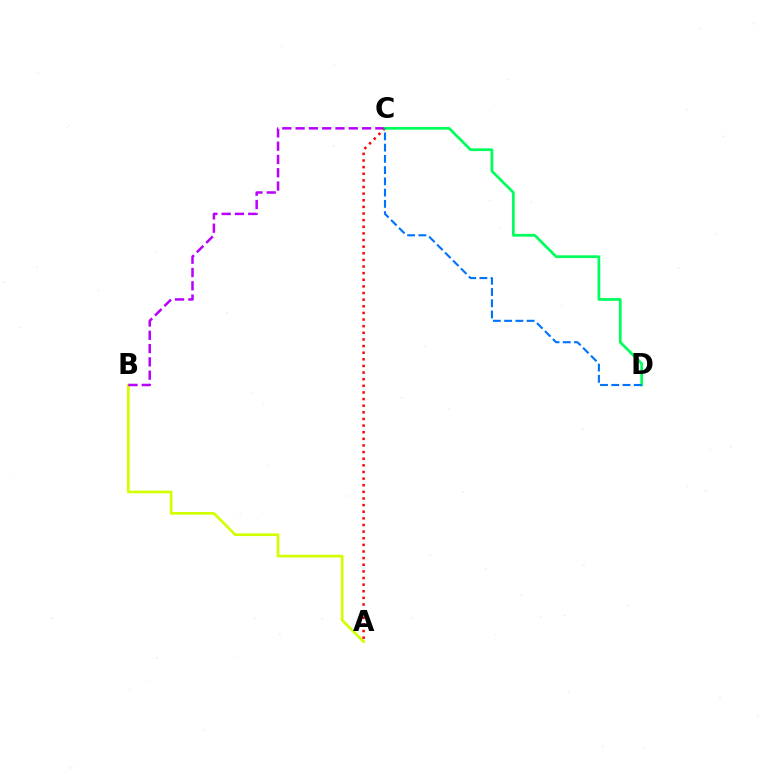{('A', 'B'): [{'color': '#d1ff00', 'line_style': 'solid', 'thickness': 1.94}], ('B', 'C'): [{'color': '#b900ff', 'line_style': 'dashed', 'thickness': 1.81}], ('A', 'C'): [{'color': '#ff0000', 'line_style': 'dotted', 'thickness': 1.8}], ('C', 'D'): [{'color': '#00ff5c', 'line_style': 'solid', 'thickness': 1.96}, {'color': '#0074ff', 'line_style': 'dashed', 'thickness': 1.53}]}